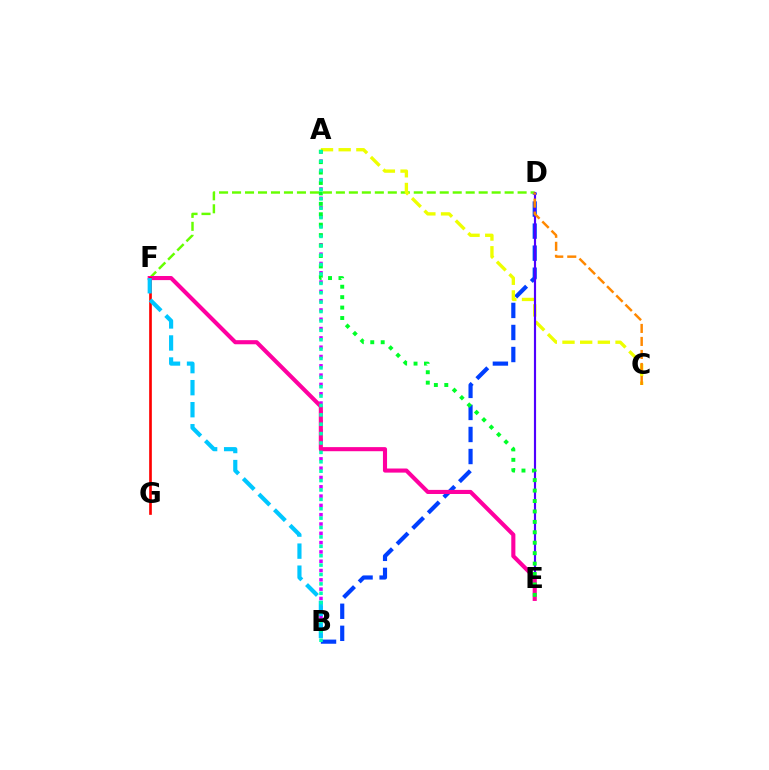{('B', 'D'): [{'color': '#003fff', 'line_style': 'dashed', 'thickness': 2.99}], ('D', 'F'): [{'color': '#66ff00', 'line_style': 'dashed', 'thickness': 1.76}], ('A', 'C'): [{'color': '#eeff00', 'line_style': 'dashed', 'thickness': 2.4}], ('A', 'B'): [{'color': '#d600ff', 'line_style': 'dotted', 'thickness': 2.53}, {'color': '#00ffaf', 'line_style': 'dotted', 'thickness': 2.55}], ('D', 'E'): [{'color': '#4f00ff', 'line_style': 'solid', 'thickness': 1.56}], ('E', 'F'): [{'color': '#ff00a0', 'line_style': 'solid', 'thickness': 2.95}], ('F', 'G'): [{'color': '#ff0000', 'line_style': 'solid', 'thickness': 1.92}], ('A', 'E'): [{'color': '#00ff27', 'line_style': 'dotted', 'thickness': 2.83}], ('B', 'F'): [{'color': '#00c7ff', 'line_style': 'dashed', 'thickness': 2.99}], ('C', 'D'): [{'color': '#ff8800', 'line_style': 'dashed', 'thickness': 1.77}]}